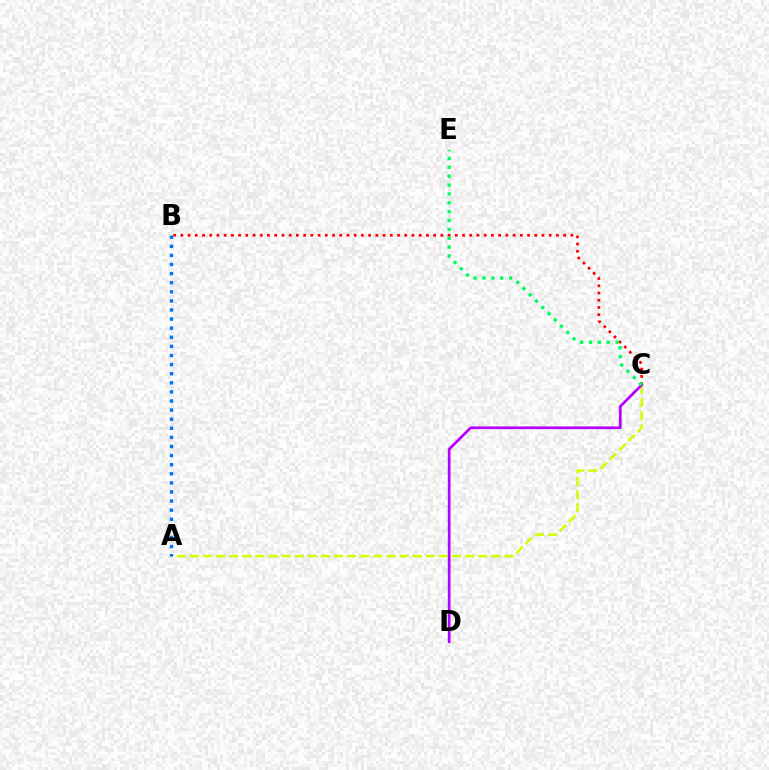{('A', 'C'): [{'color': '#d1ff00', 'line_style': 'dashed', 'thickness': 1.78}], ('B', 'C'): [{'color': '#ff0000', 'line_style': 'dotted', 'thickness': 1.96}], ('C', 'D'): [{'color': '#b900ff', 'line_style': 'solid', 'thickness': 1.95}], ('A', 'B'): [{'color': '#0074ff', 'line_style': 'dotted', 'thickness': 2.47}], ('C', 'E'): [{'color': '#00ff5c', 'line_style': 'dotted', 'thickness': 2.41}]}